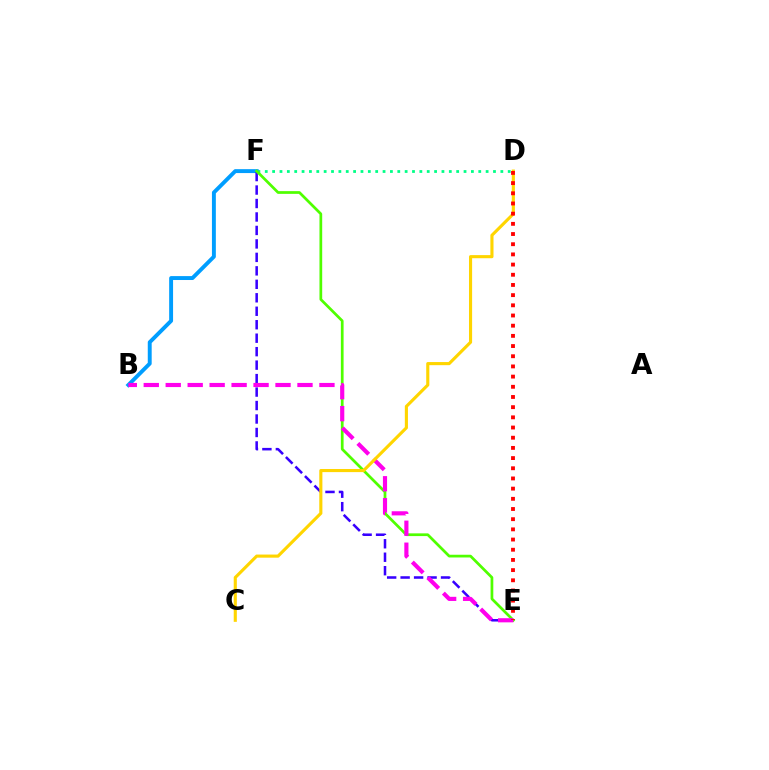{('D', 'F'): [{'color': '#00ff86', 'line_style': 'dotted', 'thickness': 2.0}], ('B', 'F'): [{'color': '#009eff', 'line_style': 'solid', 'thickness': 2.82}], ('E', 'F'): [{'color': '#3700ff', 'line_style': 'dashed', 'thickness': 1.83}, {'color': '#4fff00', 'line_style': 'solid', 'thickness': 1.96}], ('B', 'E'): [{'color': '#ff00ed', 'line_style': 'dashed', 'thickness': 2.98}], ('C', 'D'): [{'color': '#ffd500', 'line_style': 'solid', 'thickness': 2.24}], ('D', 'E'): [{'color': '#ff0000', 'line_style': 'dotted', 'thickness': 2.77}]}